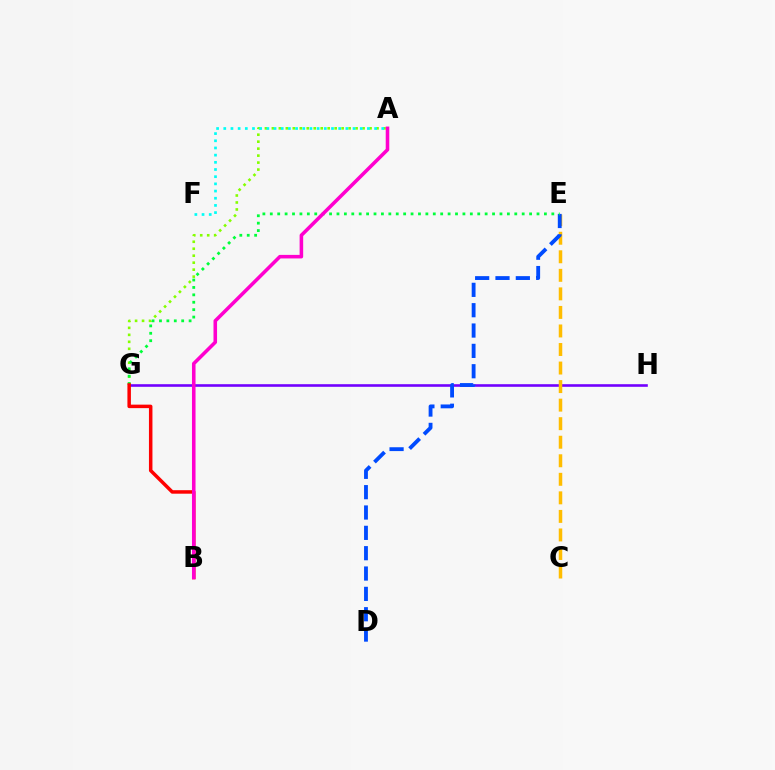{('G', 'H'): [{'color': '#7200ff', 'line_style': 'solid', 'thickness': 1.88}], ('A', 'G'): [{'color': '#84ff00', 'line_style': 'dotted', 'thickness': 1.9}], ('A', 'F'): [{'color': '#00fff6', 'line_style': 'dotted', 'thickness': 1.95}], ('C', 'E'): [{'color': '#ffbd00', 'line_style': 'dashed', 'thickness': 2.52}], ('D', 'E'): [{'color': '#004bff', 'line_style': 'dashed', 'thickness': 2.76}], ('E', 'G'): [{'color': '#00ff39', 'line_style': 'dotted', 'thickness': 2.01}], ('B', 'G'): [{'color': '#ff0000', 'line_style': 'solid', 'thickness': 2.52}], ('A', 'B'): [{'color': '#ff00cf', 'line_style': 'solid', 'thickness': 2.56}]}